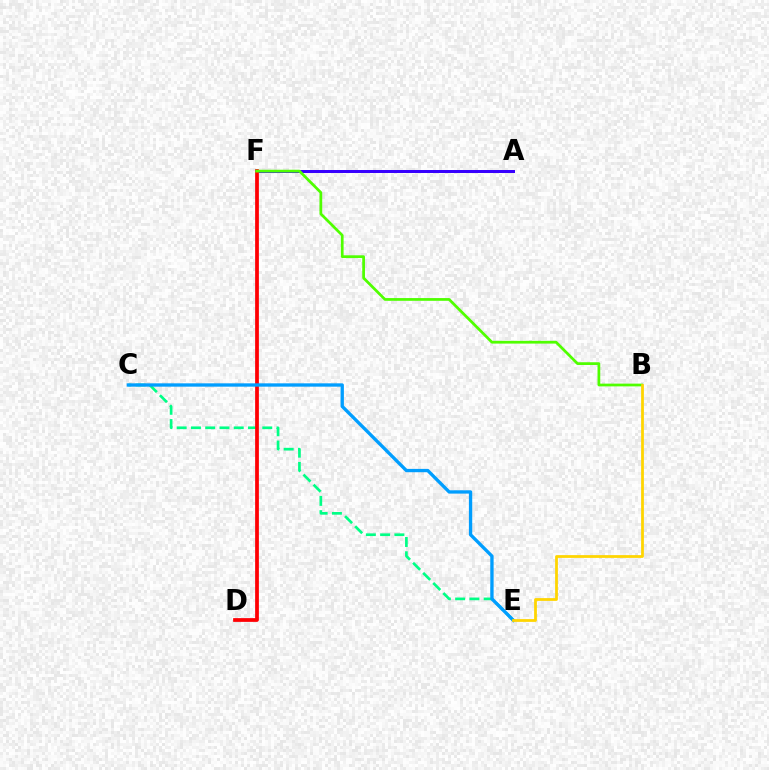{('C', 'E'): [{'color': '#00ff86', 'line_style': 'dashed', 'thickness': 1.94}, {'color': '#009eff', 'line_style': 'solid', 'thickness': 2.4}], ('D', 'F'): [{'color': '#ff00ed', 'line_style': 'solid', 'thickness': 1.72}, {'color': '#ff0000', 'line_style': 'solid', 'thickness': 2.66}], ('A', 'F'): [{'color': '#3700ff', 'line_style': 'solid', 'thickness': 2.15}], ('B', 'F'): [{'color': '#4fff00', 'line_style': 'solid', 'thickness': 1.97}], ('B', 'E'): [{'color': '#ffd500', 'line_style': 'solid', 'thickness': 1.99}]}